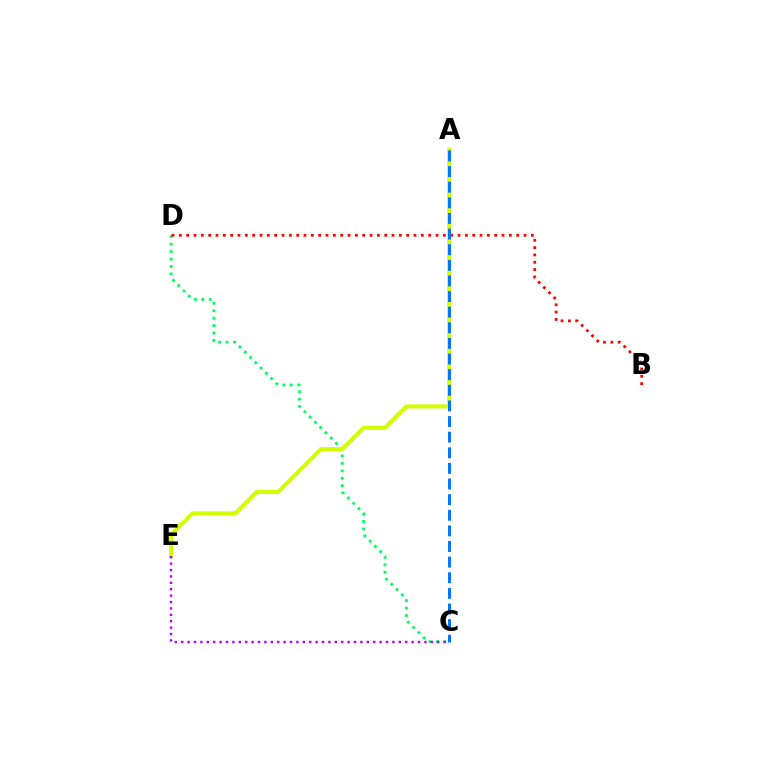{('C', 'D'): [{'color': '#00ff5c', 'line_style': 'dotted', 'thickness': 2.02}], ('B', 'D'): [{'color': '#ff0000', 'line_style': 'dotted', 'thickness': 1.99}], ('A', 'E'): [{'color': '#d1ff00', 'line_style': 'solid', 'thickness': 2.94}], ('A', 'C'): [{'color': '#0074ff', 'line_style': 'dashed', 'thickness': 2.12}], ('C', 'E'): [{'color': '#b900ff', 'line_style': 'dotted', 'thickness': 1.74}]}